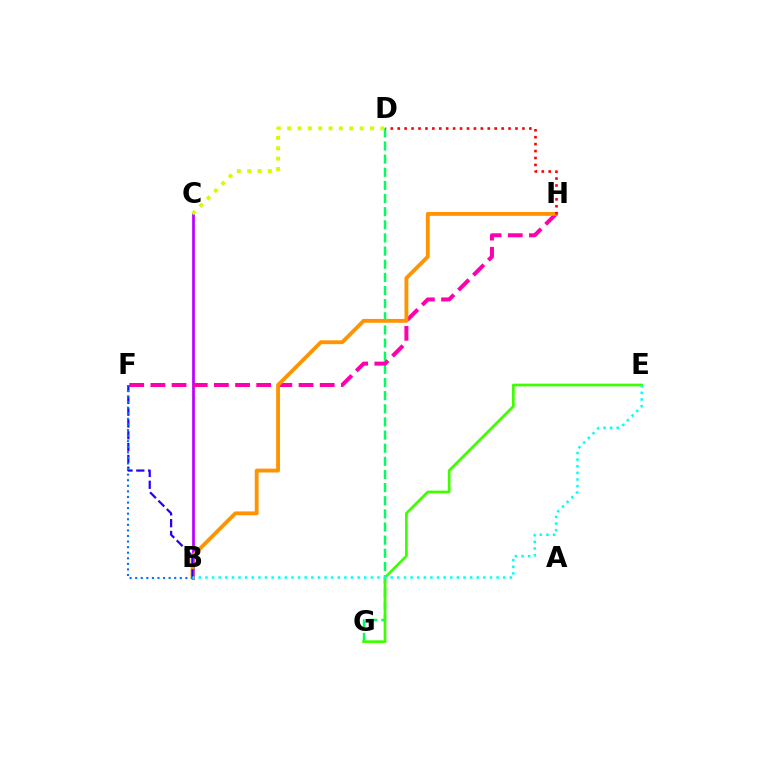{('B', 'C'): [{'color': '#b900ff', 'line_style': 'solid', 'thickness': 1.96}], ('D', 'G'): [{'color': '#00ff5c', 'line_style': 'dashed', 'thickness': 1.78}], ('F', 'H'): [{'color': '#ff00ac', 'line_style': 'dashed', 'thickness': 2.88}], ('B', 'H'): [{'color': '#ff9400', 'line_style': 'solid', 'thickness': 2.76}], ('E', 'G'): [{'color': '#3dff00', 'line_style': 'solid', 'thickness': 1.94}], ('B', 'F'): [{'color': '#2500ff', 'line_style': 'dashed', 'thickness': 1.6}, {'color': '#0074ff', 'line_style': 'dotted', 'thickness': 1.52}], ('C', 'D'): [{'color': '#d1ff00', 'line_style': 'dotted', 'thickness': 2.81}], ('D', 'H'): [{'color': '#ff0000', 'line_style': 'dotted', 'thickness': 1.88}], ('B', 'E'): [{'color': '#00fff6', 'line_style': 'dotted', 'thickness': 1.8}]}